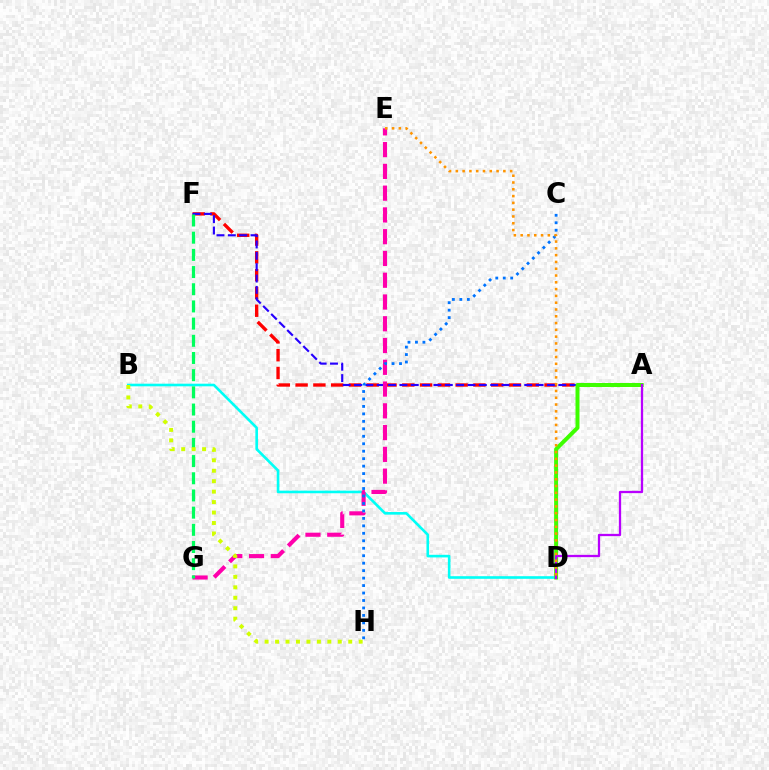{('A', 'F'): [{'color': '#ff0000', 'line_style': 'dashed', 'thickness': 2.42}, {'color': '#2500ff', 'line_style': 'dashed', 'thickness': 1.54}], ('B', 'D'): [{'color': '#00fff6', 'line_style': 'solid', 'thickness': 1.88}], ('E', 'G'): [{'color': '#ff00ac', 'line_style': 'dashed', 'thickness': 2.96}], ('F', 'G'): [{'color': '#00ff5c', 'line_style': 'dashed', 'thickness': 2.33}], ('A', 'D'): [{'color': '#3dff00', 'line_style': 'solid', 'thickness': 2.86}, {'color': '#b900ff', 'line_style': 'solid', 'thickness': 1.64}], ('B', 'H'): [{'color': '#d1ff00', 'line_style': 'dotted', 'thickness': 2.84}], ('C', 'H'): [{'color': '#0074ff', 'line_style': 'dotted', 'thickness': 2.03}], ('D', 'E'): [{'color': '#ff9400', 'line_style': 'dotted', 'thickness': 1.84}]}